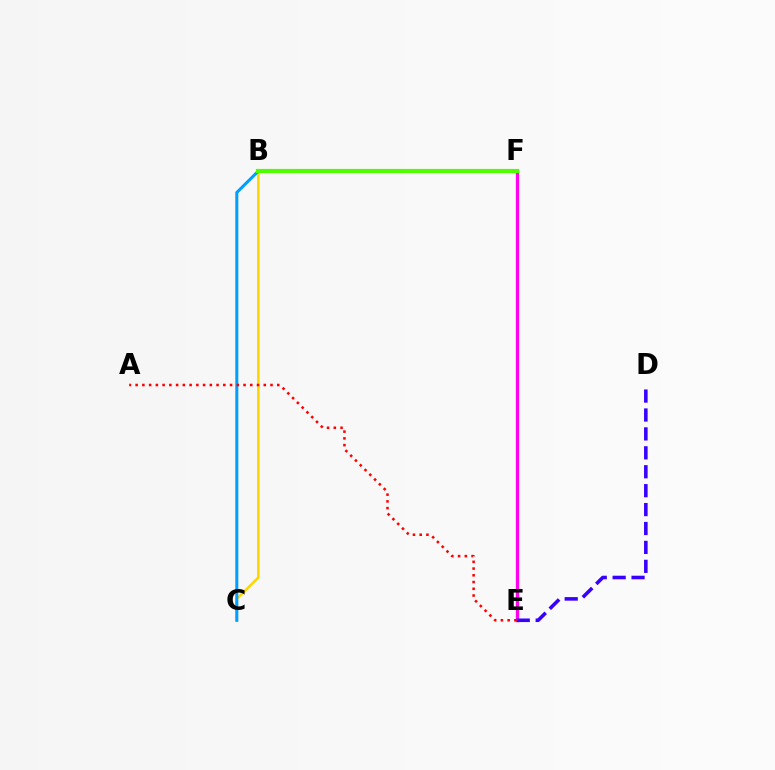{('E', 'F'): [{'color': '#ff00ed', 'line_style': 'solid', 'thickness': 2.41}], ('B', 'F'): [{'color': '#00ff86', 'line_style': 'dashed', 'thickness': 2.59}, {'color': '#4fff00', 'line_style': 'solid', 'thickness': 3.0}], ('B', 'C'): [{'color': '#ffd500', 'line_style': 'solid', 'thickness': 1.81}, {'color': '#009eff', 'line_style': 'solid', 'thickness': 2.18}], ('D', 'E'): [{'color': '#3700ff', 'line_style': 'dashed', 'thickness': 2.57}], ('A', 'E'): [{'color': '#ff0000', 'line_style': 'dotted', 'thickness': 1.83}]}